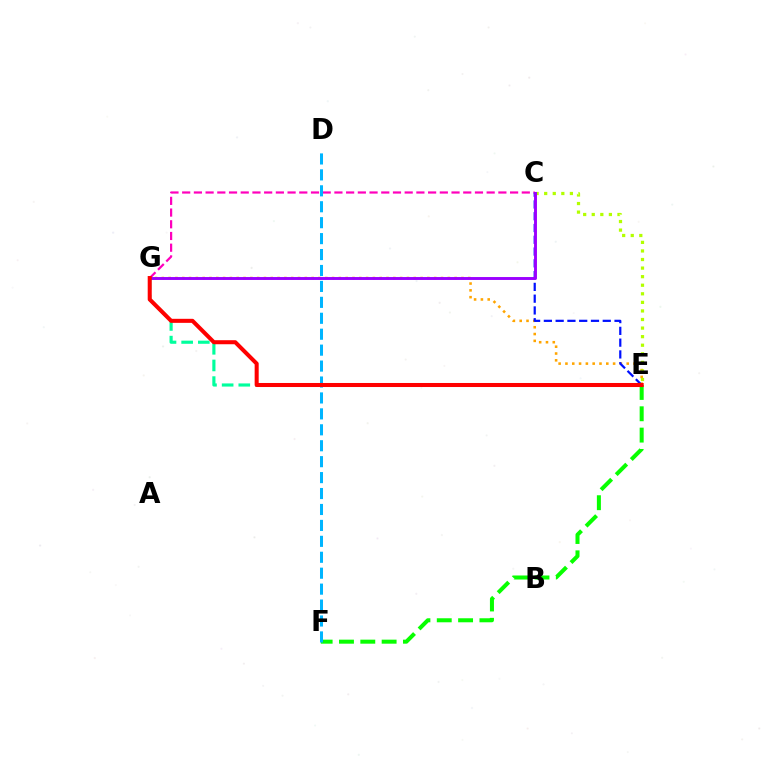{('C', 'G'): [{'color': '#ff00bd', 'line_style': 'dashed', 'thickness': 1.59}, {'color': '#9b00ff', 'line_style': 'solid', 'thickness': 2.1}], ('E', 'G'): [{'color': '#00ff9d', 'line_style': 'dashed', 'thickness': 2.26}, {'color': '#ffa500', 'line_style': 'dotted', 'thickness': 1.85}, {'color': '#ff0000', 'line_style': 'solid', 'thickness': 2.91}], ('C', 'E'): [{'color': '#b3ff00', 'line_style': 'dotted', 'thickness': 2.33}, {'color': '#0010ff', 'line_style': 'dashed', 'thickness': 1.6}], ('E', 'F'): [{'color': '#08ff00', 'line_style': 'dashed', 'thickness': 2.9}], ('D', 'F'): [{'color': '#00b5ff', 'line_style': 'dashed', 'thickness': 2.16}]}